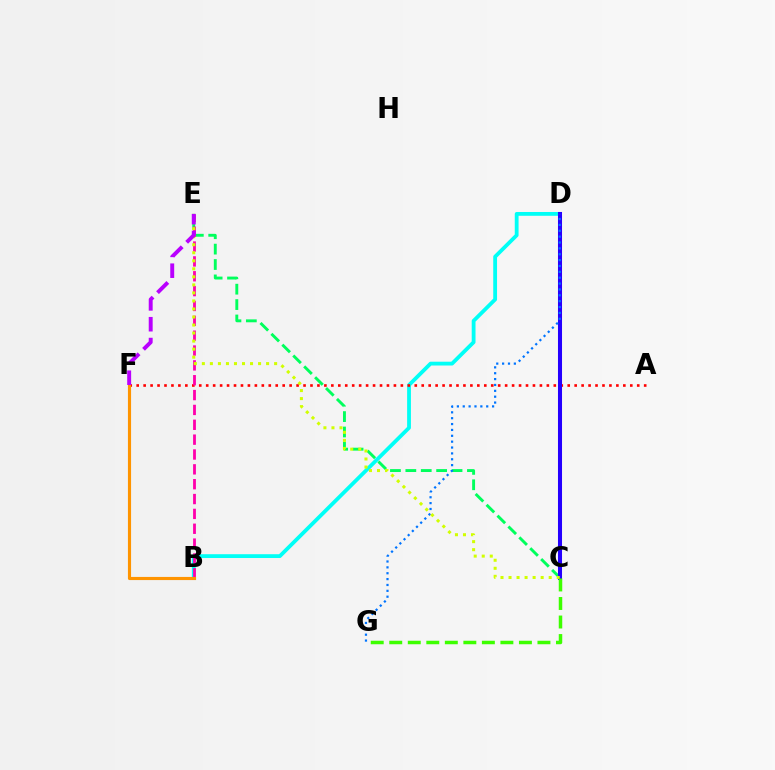{('C', 'E'): [{'color': '#00ff5c', 'line_style': 'dashed', 'thickness': 2.09}, {'color': '#d1ff00', 'line_style': 'dotted', 'thickness': 2.18}], ('B', 'D'): [{'color': '#00fff6', 'line_style': 'solid', 'thickness': 2.74}], ('A', 'F'): [{'color': '#ff0000', 'line_style': 'dotted', 'thickness': 1.89}], ('B', 'E'): [{'color': '#ff00ac', 'line_style': 'dashed', 'thickness': 2.02}], ('C', 'D'): [{'color': '#2500ff', 'line_style': 'solid', 'thickness': 2.91}], ('B', 'F'): [{'color': '#ff9400', 'line_style': 'solid', 'thickness': 2.26}], ('D', 'G'): [{'color': '#0074ff', 'line_style': 'dotted', 'thickness': 1.59}], ('E', 'F'): [{'color': '#b900ff', 'line_style': 'dashed', 'thickness': 2.83}], ('C', 'G'): [{'color': '#3dff00', 'line_style': 'dashed', 'thickness': 2.52}]}